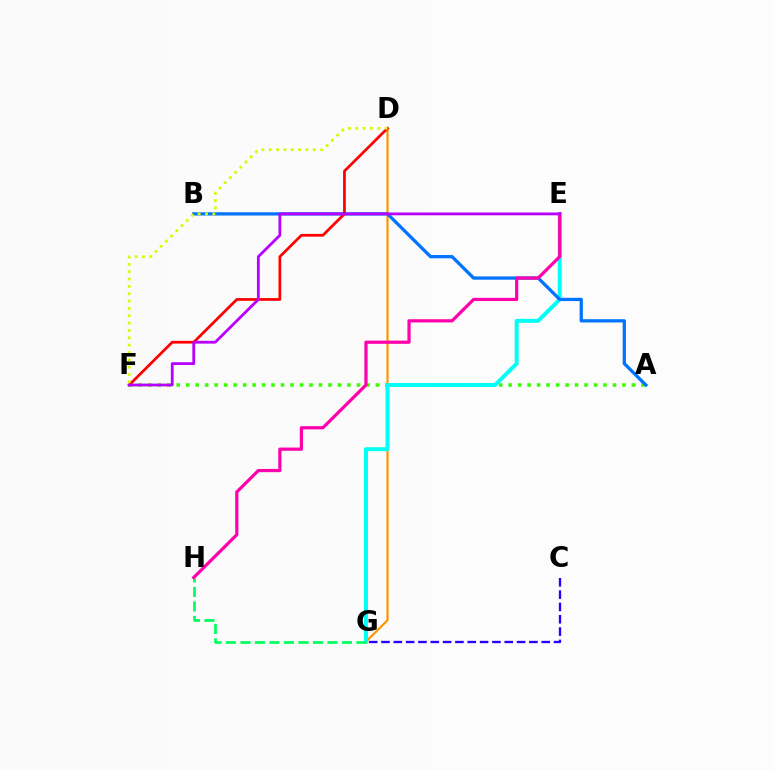{('D', 'G'): [{'color': '#ff9400', 'line_style': 'solid', 'thickness': 1.58}], ('A', 'F'): [{'color': '#3dff00', 'line_style': 'dotted', 'thickness': 2.58}], ('E', 'G'): [{'color': '#00fff6', 'line_style': 'solid', 'thickness': 2.85}], ('A', 'B'): [{'color': '#0074ff', 'line_style': 'solid', 'thickness': 2.35}], ('G', 'H'): [{'color': '#00ff5c', 'line_style': 'dashed', 'thickness': 1.97}], ('D', 'F'): [{'color': '#ff0000', 'line_style': 'solid', 'thickness': 1.97}, {'color': '#d1ff00', 'line_style': 'dotted', 'thickness': 1.99}], ('E', 'H'): [{'color': '#ff00ac', 'line_style': 'solid', 'thickness': 2.31}], ('C', 'G'): [{'color': '#2500ff', 'line_style': 'dashed', 'thickness': 1.67}], ('E', 'F'): [{'color': '#b900ff', 'line_style': 'solid', 'thickness': 2.01}]}